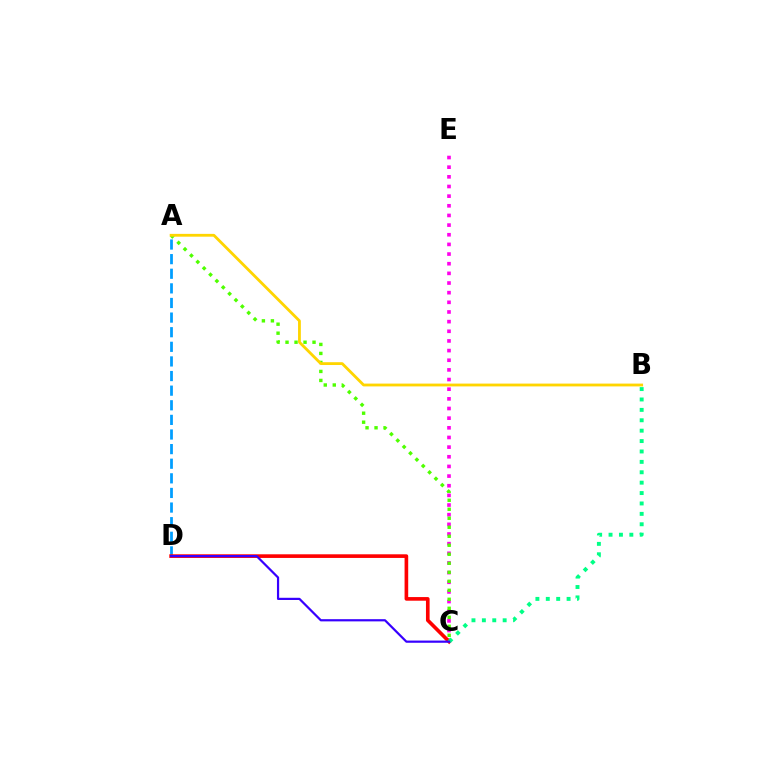{('A', 'D'): [{'color': '#009eff', 'line_style': 'dashed', 'thickness': 1.99}], ('C', 'E'): [{'color': '#ff00ed', 'line_style': 'dotted', 'thickness': 2.62}], ('A', 'C'): [{'color': '#4fff00', 'line_style': 'dotted', 'thickness': 2.45}], ('A', 'B'): [{'color': '#ffd500', 'line_style': 'solid', 'thickness': 2.03}], ('C', 'D'): [{'color': '#ff0000', 'line_style': 'solid', 'thickness': 2.62}, {'color': '#3700ff', 'line_style': 'solid', 'thickness': 1.59}], ('B', 'C'): [{'color': '#00ff86', 'line_style': 'dotted', 'thickness': 2.83}]}